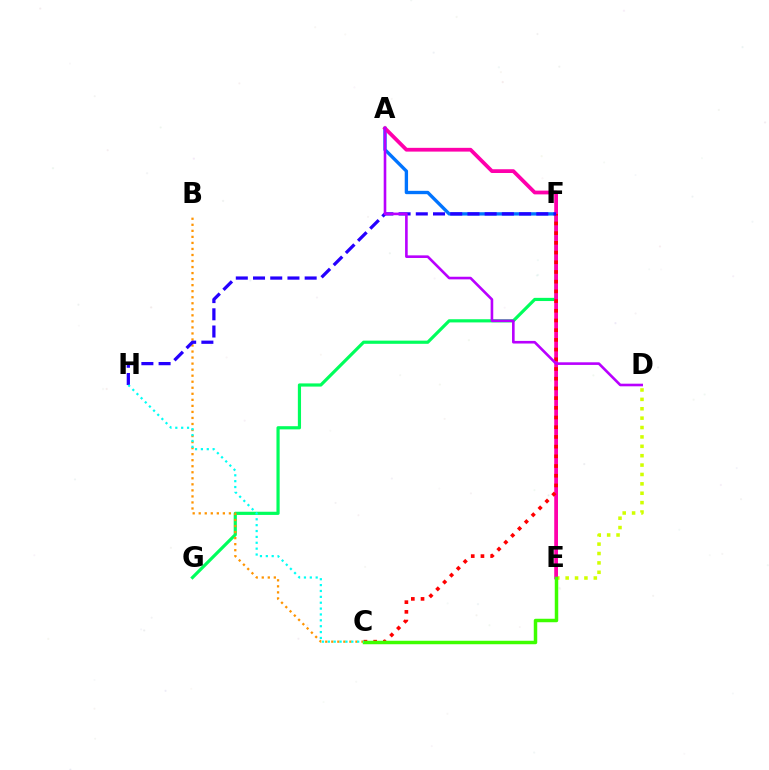{('D', 'E'): [{'color': '#d1ff00', 'line_style': 'dotted', 'thickness': 2.55}], ('F', 'G'): [{'color': '#00ff5c', 'line_style': 'solid', 'thickness': 2.29}], ('B', 'C'): [{'color': '#ff9400', 'line_style': 'dotted', 'thickness': 1.64}], ('A', 'F'): [{'color': '#0074ff', 'line_style': 'solid', 'thickness': 2.41}], ('A', 'E'): [{'color': '#ff00ac', 'line_style': 'solid', 'thickness': 2.71}], ('C', 'F'): [{'color': '#ff0000', 'line_style': 'dotted', 'thickness': 2.64}], ('F', 'H'): [{'color': '#2500ff', 'line_style': 'dashed', 'thickness': 2.34}], ('A', 'D'): [{'color': '#b900ff', 'line_style': 'solid', 'thickness': 1.89}], ('C', 'E'): [{'color': '#3dff00', 'line_style': 'solid', 'thickness': 2.5}], ('C', 'H'): [{'color': '#00fff6', 'line_style': 'dotted', 'thickness': 1.6}]}